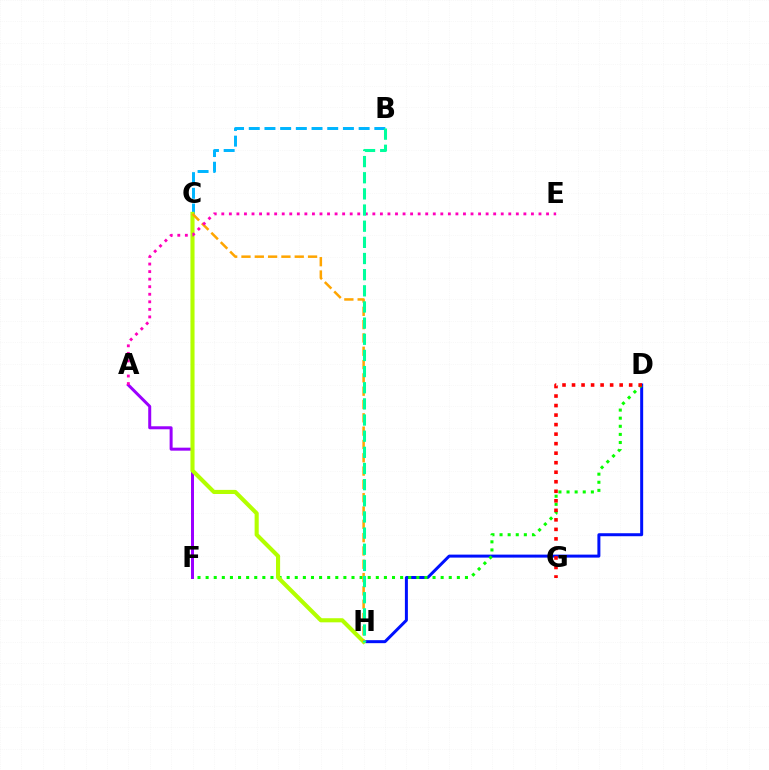{('D', 'H'): [{'color': '#0010ff', 'line_style': 'solid', 'thickness': 2.15}], ('A', 'F'): [{'color': '#9b00ff', 'line_style': 'solid', 'thickness': 2.16}], ('B', 'C'): [{'color': '#00b5ff', 'line_style': 'dashed', 'thickness': 2.13}], ('D', 'F'): [{'color': '#08ff00', 'line_style': 'dotted', 'thickness': 2.2}], ('D', 'G'): [{'color': '#ff0000', 'line_style': 'dotted', 'thickness': 2.59}], ('C', 'H'): [{'color': '#b3ff00', 'line_style': 'solid', 'thickness': 2.95}, {'color': '#ffa500', 'line_style': 'dashed', 'thickness': 1.81}], ('A', 'E'): [{'color': '#ff00bd', 'line_style': 'dotted', 'thickness': 2.05}], ('B', 'H'): [{'color': '#00ff9d', 'line_style': 'dashed', 'thickness': 2.19}]}